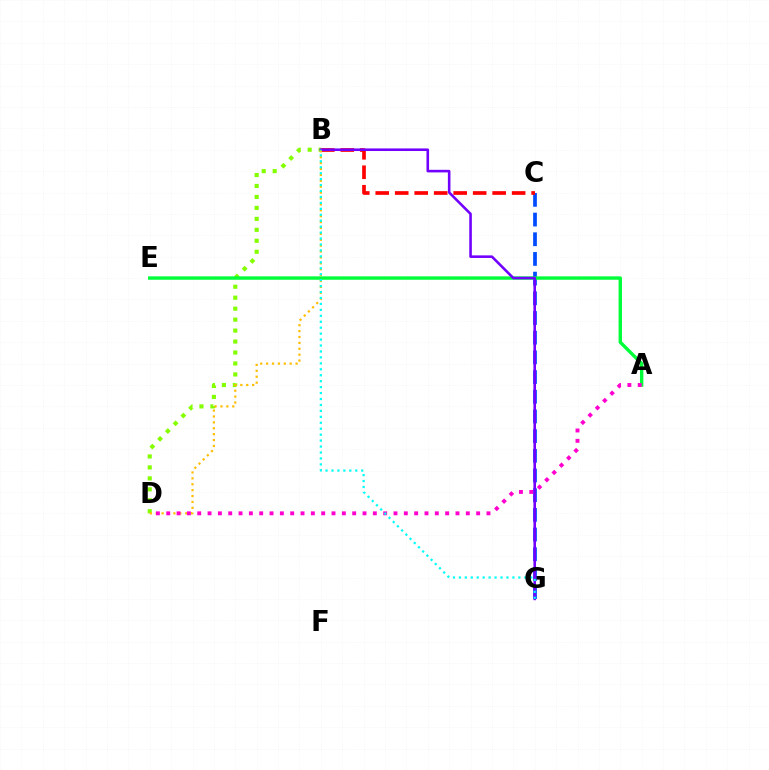{('C', 'G'): [{'color': '#004bff', 'line_style': 'dashed', 'thickness': 2.67}], ('B', 'C'): [{'color': '#ff0000', 'line_style': 'dashed', 'thickness': 2.65}], ('B', 'D'): [{'color': '#84ff00', 'line_style': 'dotted', 'thickness': 2.98}, {'color': '#ffbd00', 'line_style': 'dotted', 'thickness': 1.6}], ('A', 'E'): [{'color': '#00ff39', 'line_style': 'solid', 'thickness': 2.45}], ('B', 'G'): [{'color': '#7200ff', 'line_style': 'solid', 'thickness': 1.86}, {'color': '#00fff6', 'line_style': 'dotted', 'thickness': 1.61}], ('A', 'D'): [{'color': '#ff00cf', 'line_style': 'dotted', 'thickness': 2.81}]}